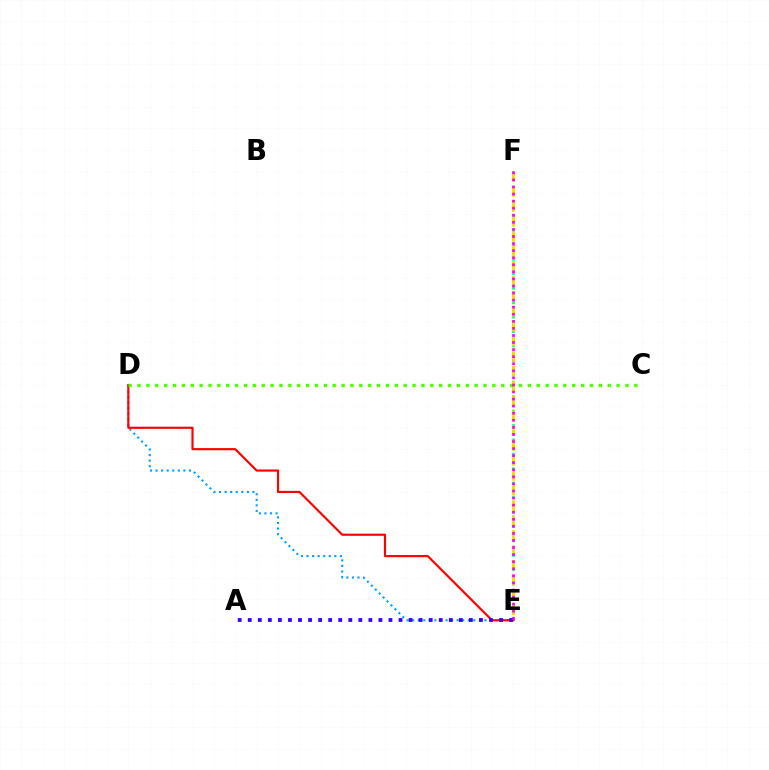{('E', 'F'): [{'color': '#00ff86', 'line_style': 'dotted', 'thickness': 1.96}, {'color': '#ffd500', 'line_style': 'dashed', 'thickness': 2.03}, {'color': '#ff00ed', 'line_style': 'dotted', 'thickness': 1.92}], ('D', 'E'): [{'color': '#009eff', 'line_style': 'dotted', 'thickness': 1.51}, {'color': '#ff0000', 'line_style': 'solid', 'thickness': 1.56}], ('A', 'E'): [{'color': '#3700ff', 'line_style': 'dotted', 'thickness': 2.73}], ('C', 'D'): [{'color': '#4fff00', 'line_style': 'dotted', 'thickness': 2.41}]}